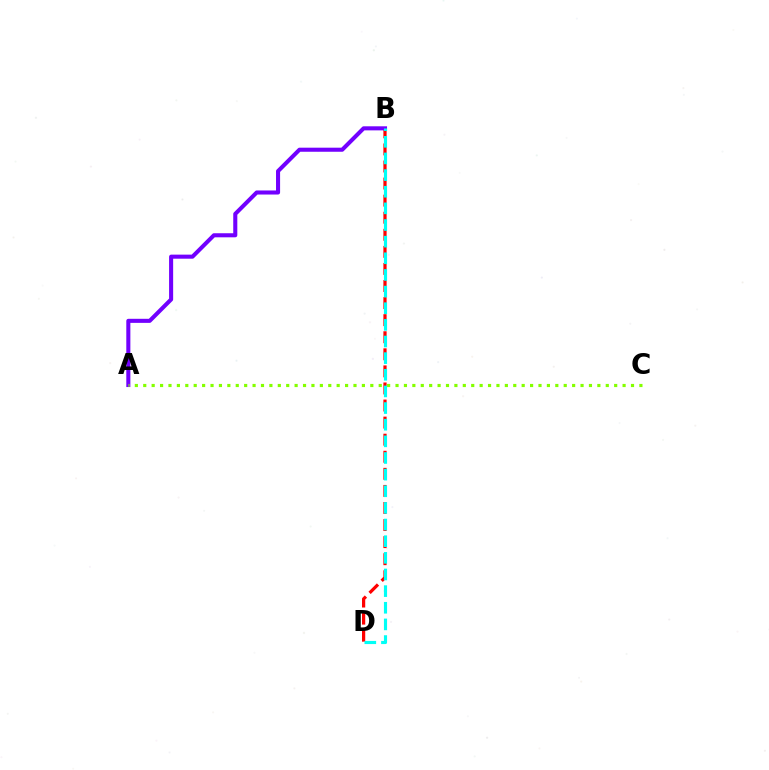{('B', 'D'): [{'color': '#ff0000', 'line_style': 'dashed', 'thickness': 2.32}, {'color': '#00fff6', 'line_style': 'dashed', 'thickness': 2.26}], ('A', 'B'): [{'color': '#7200ff', 'line_style': 'solid', 'thickness': 2.93}], ('A', 'C'): [{'color': '#84ff00', 'line_style': 'dotted', 'thickness': 2.28}]}